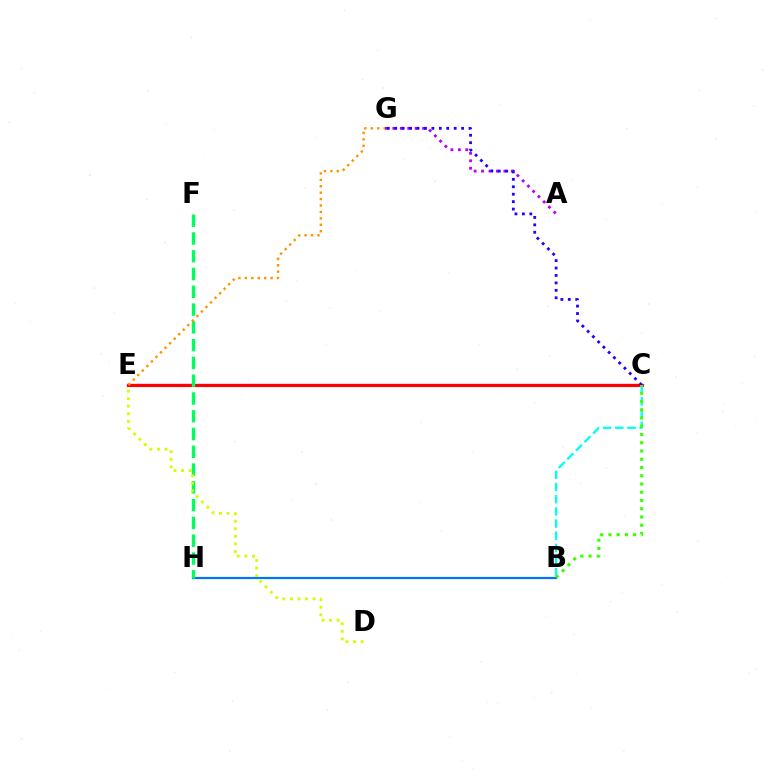{('A', 'G'): [{'color': '#b900ff', 'line_style': 'dotted', 'thickness': 2.02}], ('B', 'H'): [{'color': '#0074ff', 'line_style': 'solid', 'thickness': 1.59}], ('C', 'E'): [{'color': '#ff00ac', 'line_style': 'solid', 'thickness': 1.63}, {'color': '#ff0000', 'line_style': 'solid', 'thickness': 2.24}], ('C', 'G'): [{'color': '#2500ff', 'line_style': 'dotted', 'thickness': 2.02}], ('B', 'C'): [{'color': '#00fff6', 'line_style': 'dashed', 'thickness': 1.65}, {'color': '#3dff00', 'line_style': 'dotted', 'thickness': 2.24}], ('F', 'H'): [{'color': '#00ff5c', 'line_style': 'dashed', 'thickness': 2.41}], ('D', 'E'): [{'color': '#d1ff00', 'line_style': 'dotted', 'thickness': 2.06}], ('E', 'G'): [{'color': '#ff9400', 'line_style': 'dotted', 'thickness': 1.75}]}